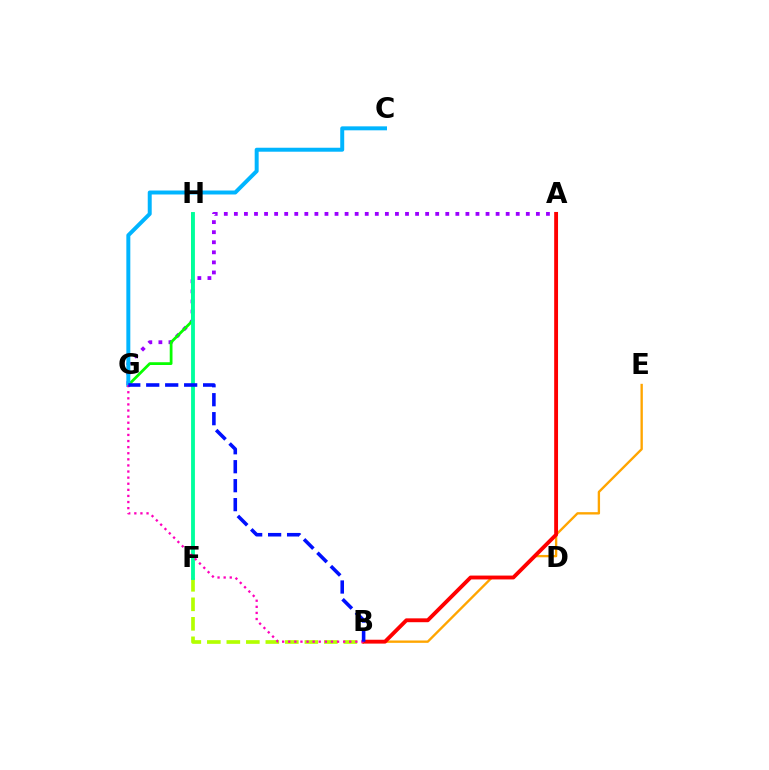{('B', 'F'): [{'color': '#b3ff00', 'line_style': 'dashed', 'thickness': 2.65}], ('B', 'E'): [{'color': '#ffa500', 'line_style': 'solid', 'thickness': 1.7}], ('A', 'G'): [{'color': '#9b00ff', 'line_style': 'dotted', 'thickness': 2.74}], ('G', 'H'): [{'color': '#08ff00', 'line_style': 'solid', 'thickness': 1.99}], ('A', 'B'): [{'color': '#ff0000', 'line_style': 'solid', 'thickness': 2.78}], ('C', 'G'): [{'color': '#00b5ff', 'line_style': 'solid', 'thickness': 2.86}], ('F', 'H'): [{'color': '#00ff9d', 'line_style': 'solid', 'thickness': 2.77}], ('B', 'G'): [{'color': '#ff00bd', 'line_style': 'dotted', 'thickness': 1.66}, {'color': '#0010ff', 'line_style': 'dashed', 'thickness': 2.58}]}